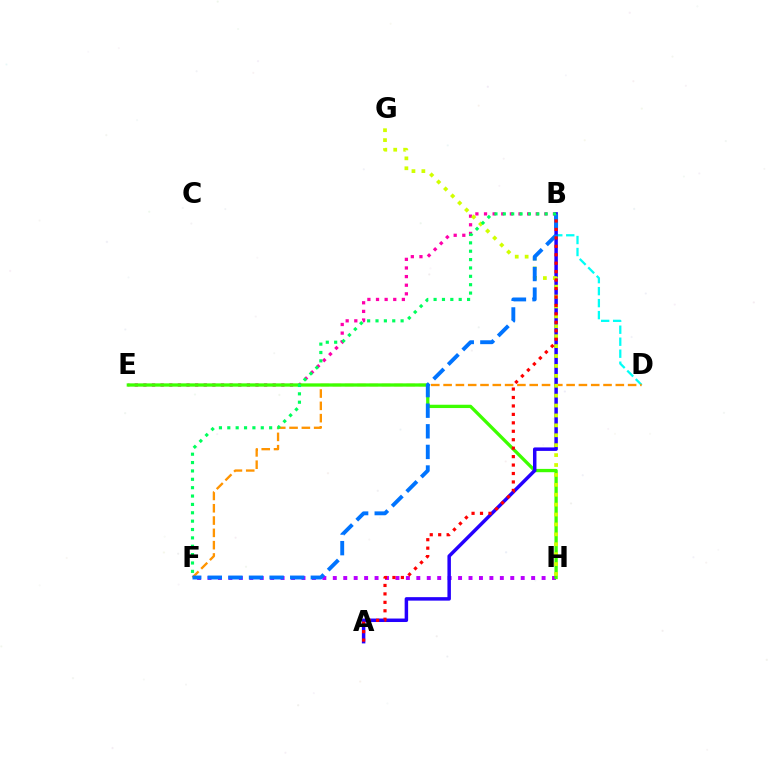{('F', 'H'): [{'color': '#b900ff', 'line_style': 'dotted', 'thickness': 2.84}], ('B', 'D'): [{'color': '#00fff6', 'line_style': 'dashed', 'thickness': 1.63}], ('B', 'E'): [{'color': '#ff00ac', 'line_style': 'dotted', 'thickness': 2.34}], ('D', 'F'): [{'color': '#ff9400', 'line_style': 'dashed', 'thickness': 1.67}], ('E', 'H'): [{'color': '#3dff00', 'line_style': 'solid', 'thickness': 2.38}], ('A', 'B'): [{'color': '#2500ff', 'line_style': 'solid', 'thickness': 2.51}, {'color': '#ff0000', 'line_style': 'dotted', 'thickness': 2.29}], ('G', 'H'): [{'color': '#d1ff00', 'line_style': 'dotted', 'thickness': 2.69}], ('B', 'F'): [{'color': '#0074ff', 'line_style': 'dashed', 'thickness': 2.8}, {'color': '#00ff5c', 'line_style': 'dotted', 'thickness': 2.27}]}